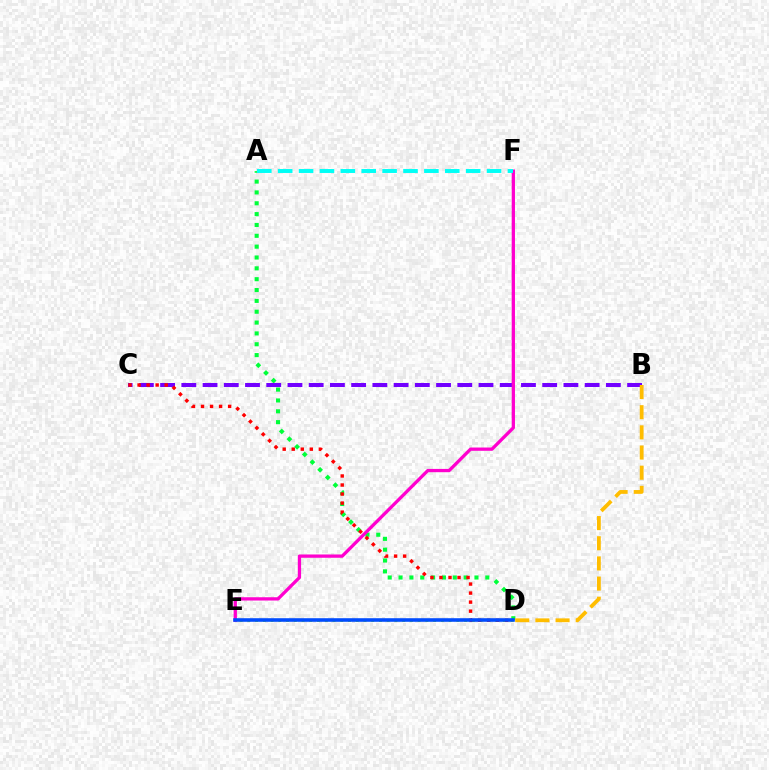{('A', 'D'): [{'color': '#00ff39', 'line_style': 'dotted', 'thickness': 2.95}], ('D', 'E'): [{'color': '#84ff00', 'line_style': 'dotted', 'thickness': 2.1}, {'color': '#004bff', 'line_style': 'solid', 'thickness': 2.57}], ('B', 'C'): [{'color': '#7200ff', 'line_style': 'dashed', 'thickness': 2.88}], ('C', 'D'): [{'color': '#ff0000', 'line_style': 'dotted', 'thickness': 2.46}], ('E', 'F'): [{'color': '#ff00cf', 'line_style': 'solid', 'thickness': 2.36}], ('A', 'F'): [{'color': '#00fff6', 'line_style': 'dashed', 'thickness': 2.84}], ('B', 'D'): [{'color': '#ffbd00', 'line_style': 'dashed', 'thickness': 2.74}]}